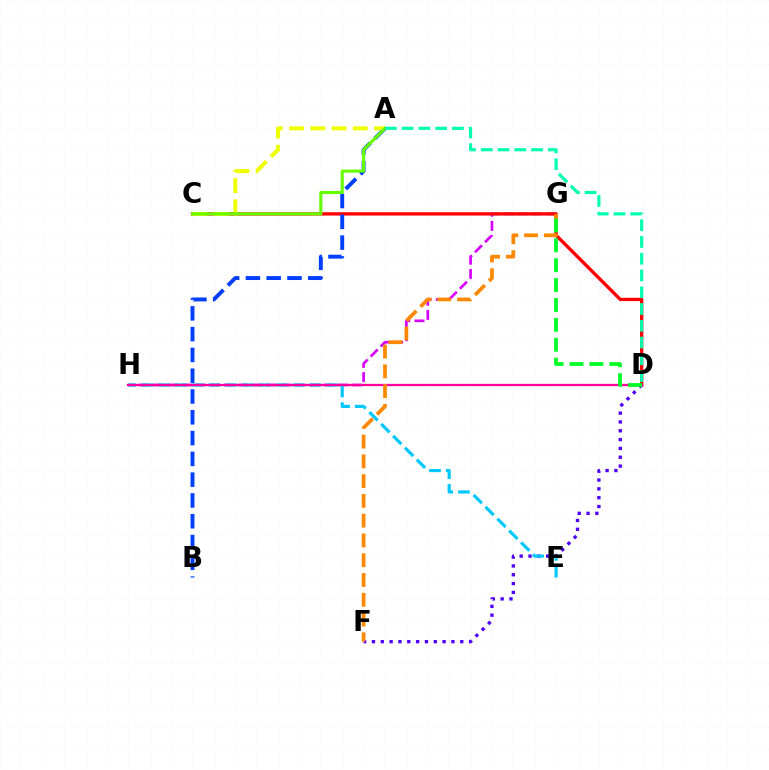{('G', 'H'): [{'color': '#d600ff', 'line_style': 'dashed', 'thickness': 1.93}], ('C', 'D'): [{'color': '#ff0000', 'line_style': 'solid', 'thickness': 2.39}], ('D', 'F'): [{'color': '#4f00ff', 'line_style': 'dotted', 'thickness': 2.4}], ('A', 'B'): [{'color': '#003fff', 'line_style': 'dashed', 'thickness': 2.82}], ('E', 'H'): [{'color': '#00c7ff', 'line_style': 'dashed', 'thickness': 2.28}], ('D', 'H'): [{'color': '#ff00a0', 'line_style': 'solid', 'thickness': 1.65}], ('F', 'G'): [{'color': '#ff8800', 'line_style': 'dashed', 'thickness': 2.69}], ('A', 'C'): [{'color': '#eeff00', 'line_style': 'dashed', 'thickness': 2.88}, {'color': '#66ff00', 'line_style': 'solid', 'thickness': 2.24}], ('D', 'G'): [{'color': '#00ff27', 'line_style': 'dashed', 'thickness': 2.7}], ('A', 'D'): [{'color': '#00ffaf', 'line_style': 'dashed', 'thickness': 2.28}]}